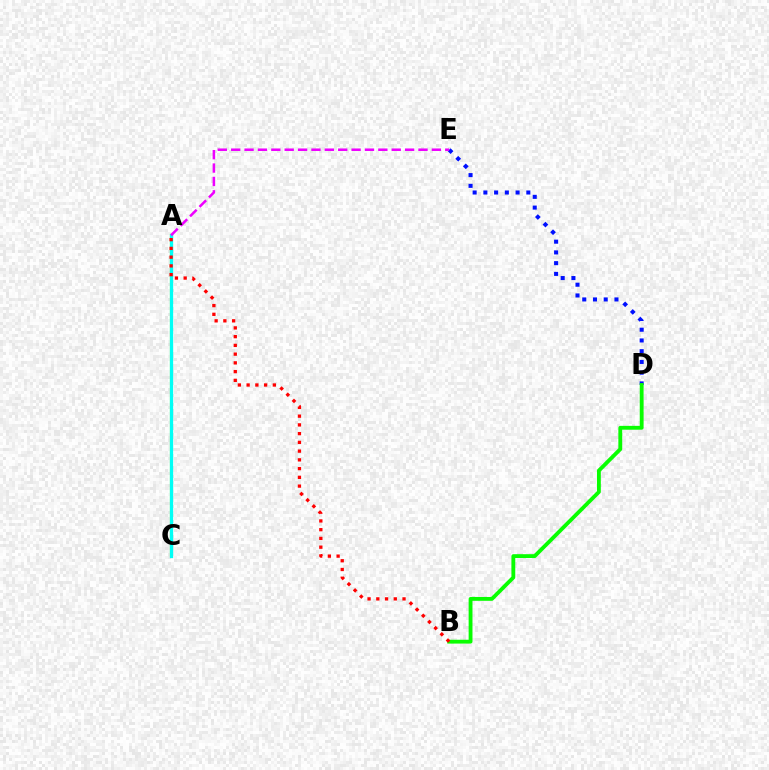{('A', 'C'): [{'color': '#fcf500', 'line_style': 'solid', 'thickness': 1.56}, {'color': '#00fff6', 'line_style': 'solid', 'thickness': 2.37}], ('D', 'E'): [{'color': '#0010ff', 'line_style': 'dotted', 'thickness': 2.92}], ('B', 'D'): [{'color': '#08ff00', 'line_style': 'solid', 'thickness': 2.77}], ('A', 'B'): [{'color': '#ff0000', 'line_style': 'dotted', 'thickness': 2.38}], ('A', 'E'): [{'color': '#ee00ff', 'line_style': 'dashed', 'thickness': 1.82}]}